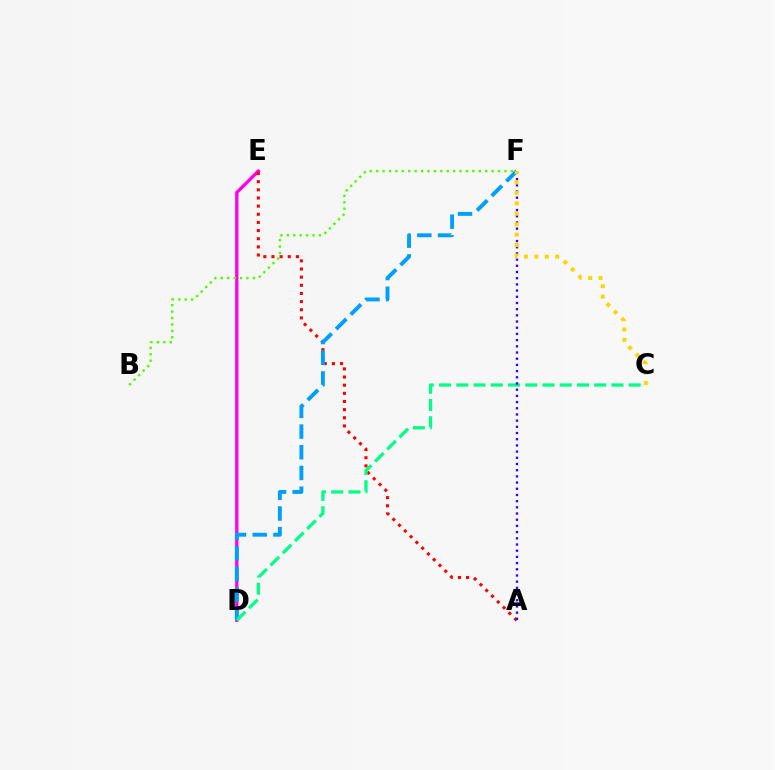{('D', 'E'): [{'color': '#ff00ed', 'line_style': 'solid', 'thickness': 2.38}], ('B', 'F'): [{'color': '#4fff00', 'line_style': 'dotted', 'thickness': 1.74}], ('A', 'E'): [{'color': '#ff0000', 'line_style': 'dotted', 'thickness': 2.21}], ('D', 'F'): [{'color': '#009eff', 'line_style': 'dashed', 'thickness': 2.81}], ('C', 'D'): [{'color': '#00ff86', 'line_style': 'dashed', 'thickness': 2.34}], ('A', 'F'): [{'color': '#3700ff', 'line_style': 'dotted', 'thickness': 1.68}], ('C', 'F'): [{'color': '#ffd500', 'line_style': 'dotted', 'thickness': 2.83}]}